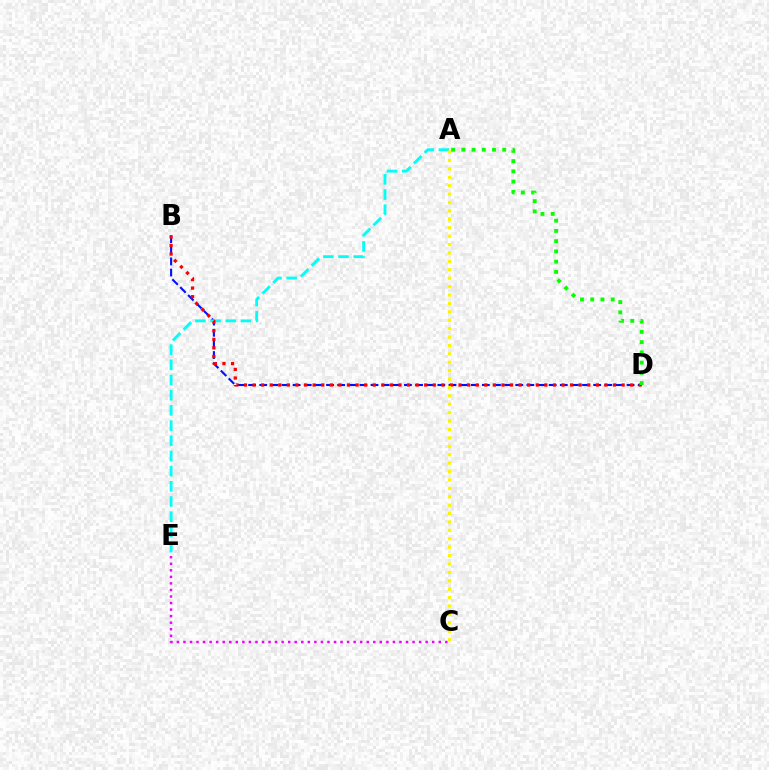{('B', 'D'): [{'color': '#0010ff', 'line_style': 'dashed', 'thickness': 1.51}, {'color': '#ff0000', 'line_style': 'dotted', 'thickness': 2.33}], ('C', 'E'): [{'color': '#ee00ff', 'line_style': 'dotted', 'thickness': 1.78}], ('A', 'E'): [{'color': '#00fff6', 'line_style': 'dashed', 'thickness': 2.06}], ('A', 'C'): [{'color': '#fcf500', 'line_style': 'dotted', 'thickness': 2.28}], ('A', 'D'): [{'color': '#08ff00', 'line_style': 'dotted', 'thickness': 2.78}]}